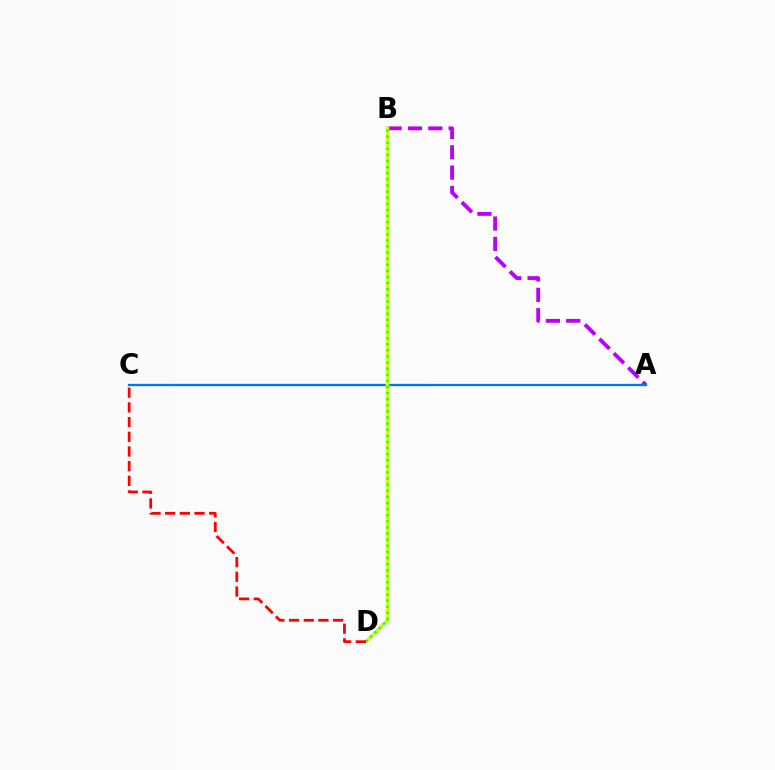{('A', 'B'): [{'color': '#b900ff', 'line_style': 'dashed', 'thickness': 2.77}], ('A', 'C'): [{'color': '#0074ff', 'line_style': 'solid', 'thickness': 1.66}], ('B', 'D'): [{'color': '#d1ff00', 'line_style': 'solid', 'thickness': 2.6}, {'color': '#00ff5c', 'line_style': 'dotted', 'thickness': 1.66}], ('C', 'D'): [{'color': '#ff0000', 'line_style': 'dashed', 'thickness': 2.0}]}